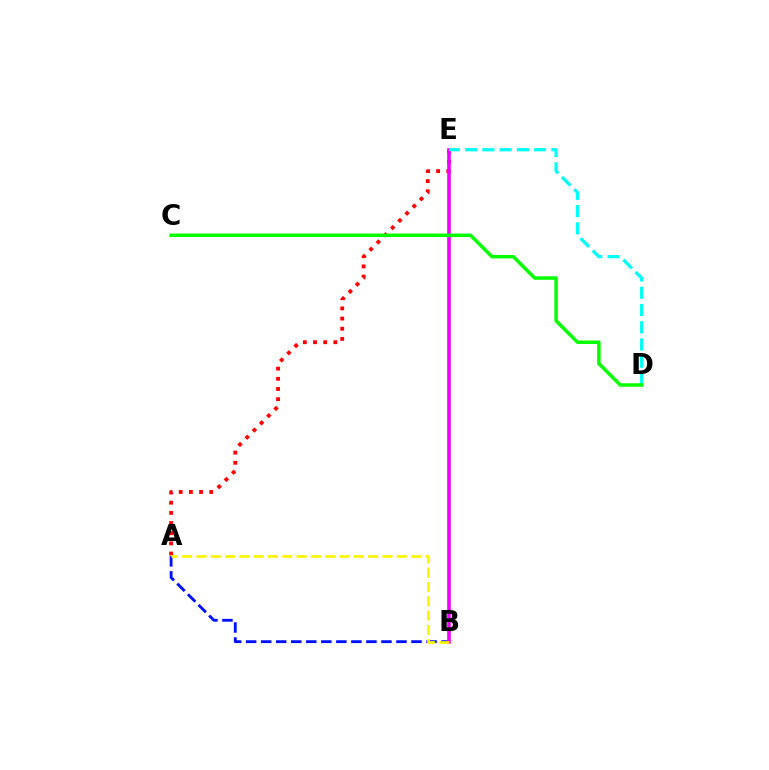{('A', 'B'): [{'color': '#0010ff', 'line_style': 'dashed', 'thickness': 2.04}, {'color': '#fcf500', 'line_style': 'dashed', 'thickness': 1.94}], ('A', 'E'): [{'color': '#ff0000', 'line_style': 'dotted', 'thickness': 2.76}], ('B', 'E'): [{'color': '#ee00ff', 'line_style': 'solid', 'thickness': 2.57}], ('D', 'E'): [{'color': '#00fff6', 'line_style': 'dashed', 'thickness': 2.34}], ('C', 'D'): [{'color': '#08ff00', 'line_style': 'solid', 'thickness': 2.52}]}